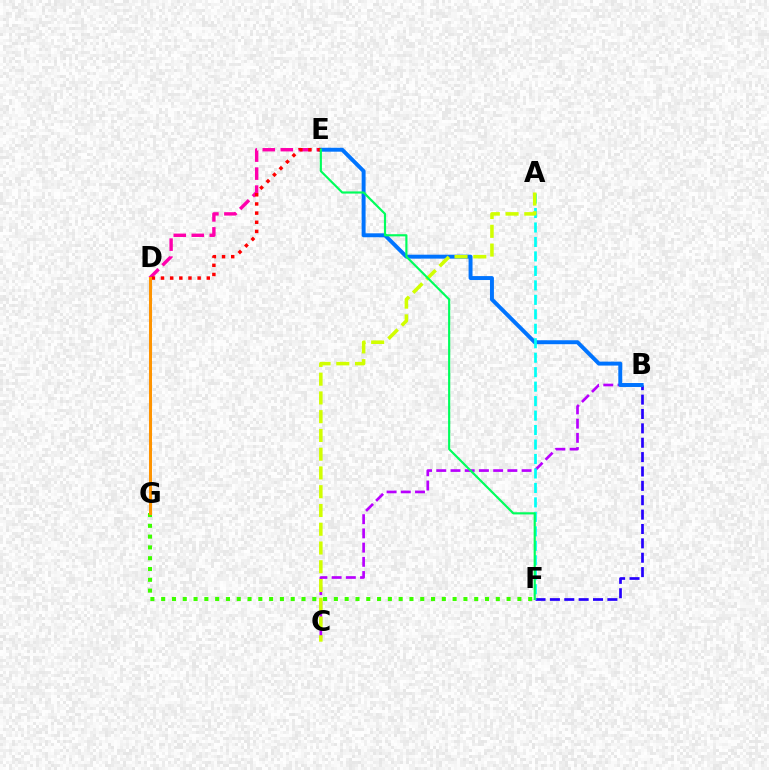{('B', 'F'): [{'color': '#2500ff', 'line_style': 'dashed', 'thickness': 1.95}], ('B', 'C'): [{'color': '#b900ff', 'line_style': 'dashed', 'thickness': 1.93}], ('D', 'E'): [{'color': '#ff00ac', 'line_style': 'dashed', 'thickness': 2.45}, {'color': '#ff0000', 'line_style': 'dotted', 'thickness': 2.49}], ('B', 'E'): [{'color': '#0074ff', 'line_style': 'solid', 'thickness': 2.84}], ('A', 'F'): [{'color': '#00fff6', 'line_style': 'dashed', 'thickness': 1.97}], ('F', 'G'): [{'color': '#3dff00', 'line_style': 'dotted', 'thickness': 2.93}], ('A', 'C'): [{'color': '#d1ff00', 'line_style': 'dashed', 'thickness': 2.55}], ('E', 'F'): [{'color': '#00ff5c', 'line_style': 'solid', 'thickness': 1.56}], ('D', 'G'): [{'color': '#ff9400', 'line_style': 'solid', 'thickness': 2.19}]}